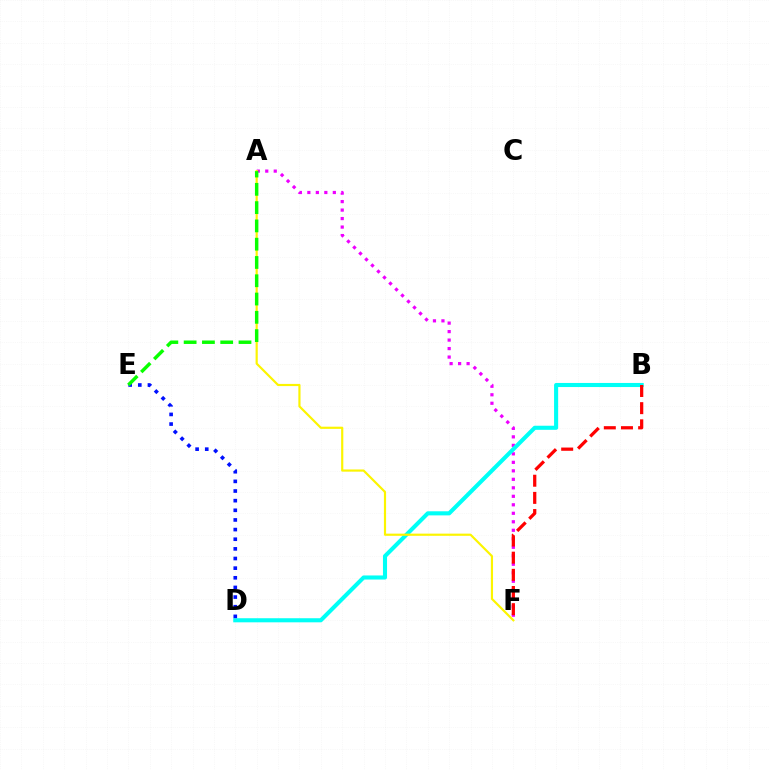{('A', 'F'): [{'color': '#ee00ff', 'line_style': 'dotted', 'thickness': 2.31}, {'color': '#fcf500', 'line_style': 'solid', 'thickness': 1.57}], ('B', 'D'): [{'color': '#00fff6', 'line_style': 'solid', 'thickness': 2.94}], ('B', 'F'): [{'color': '#ff0000', 'line_style': 'dashed', 'thickness': 2.33}], ('D', 'E'): [{'color': '#0010ff', 'line_style': 'dotted', 'thickness': 2.62}], ('A', 'E'): [{'color': '#08ff00', 'line_style': 'dashed', 'thickness': 2.48}]}